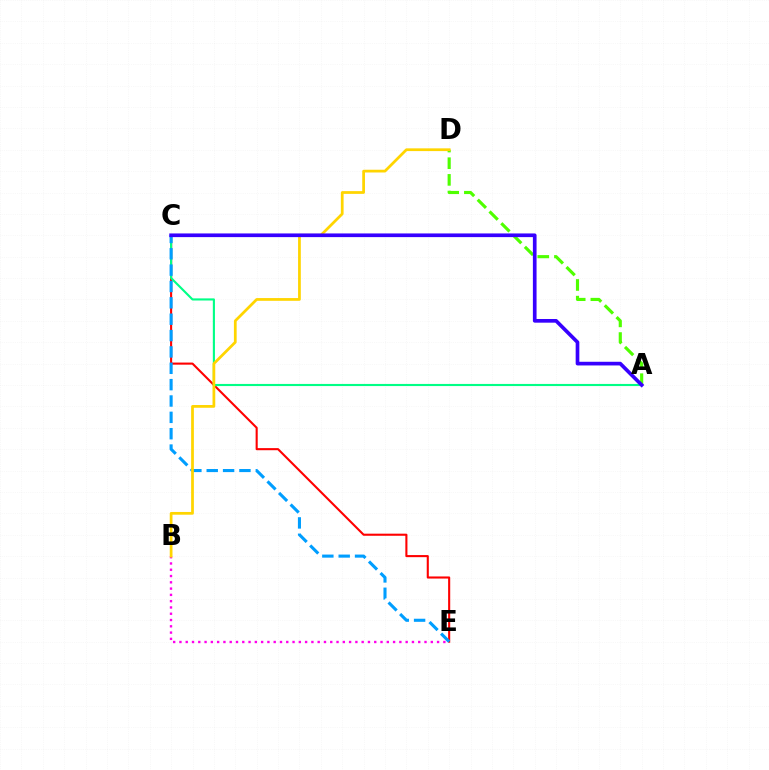{('C', 'E'): [{'color': '#ff0000', 'line_style': 'solid', 'thickness': 1.51}, {'color': '#009eff', 'line_style': 'dashed', 'thickness': 2.22}], ('A', 'C'): [{'color': '#00ff86', 'line_style': 'solid', 'thickness': 1.53}, {'color': '#3700ff', 'line_style': 'solid', 'thickness': 2.65}], ('A', 'D'): [{'color': '#4fff00', 'line_style': 'dashed', 'thickness': 2.26}], ('B', 'E'): [{'color': '#ff00ed', 'line_style': 'dotted', 'thickness': 1.71}], ('B', 'D'): [{'color': '#ffd500', 'line_style': 'solid', 'thickness': 1.98}]}